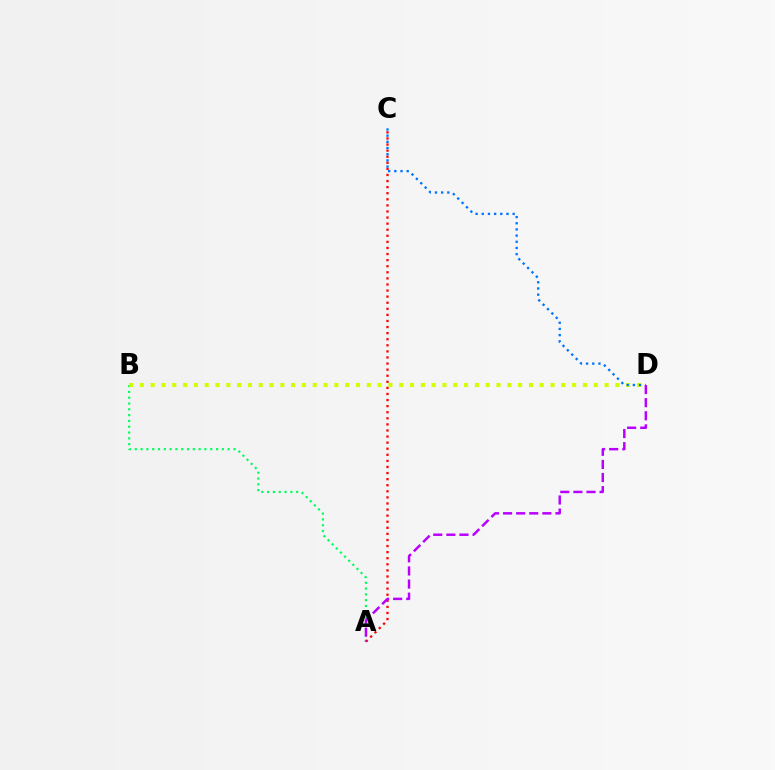{('A', 'B'): [{'color': '#00ff5c', 'line_style': 'dotted', 'thickness': 1.58}], ('A', 'C'): [{'color': '#ff0000', 'line_style': 'dotted', 'thickness': 1.65}], ('A', 'D'): [{'color': '#b900ff', 'line_style': 'dashed', 'thickness': 1.78}], ('B', 'D'): [{'color': '#d1ff00', 'line_style': 'dotted', 'thickness': 2.94}], ('C', 'D'): [{'color': '#0074ff', 'line_style': 'dotted', 'thickness': 1.68}]}